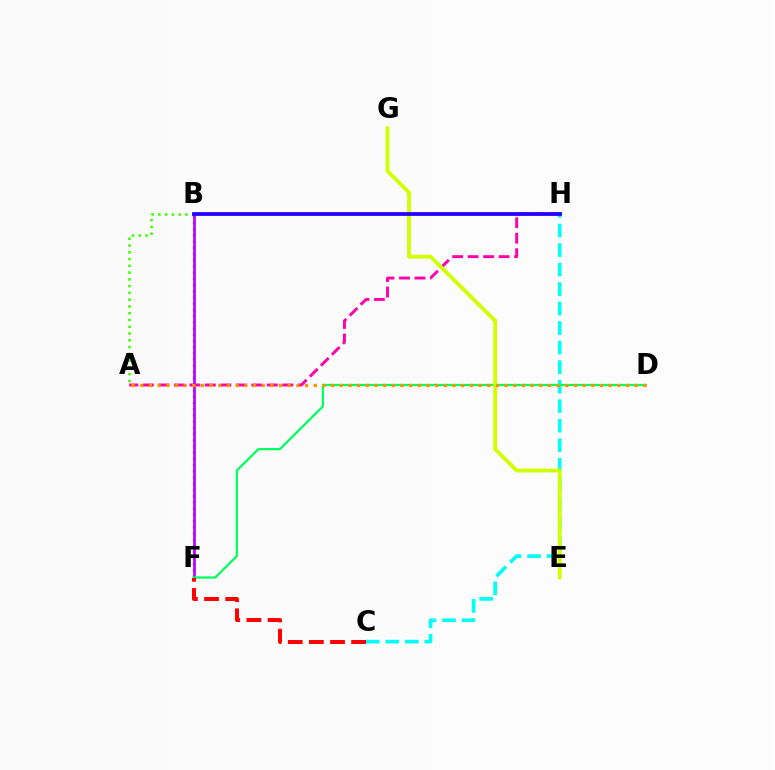{('B', 'F'): [{'color': '#0074ff', 'line_style': 'dotted', 'thickness': 1.69}, {'color': '#b900ff', 'line_style': 'solid', 'thickness': 1.94}], ('A', 'H'): [{'color': '#ff00ac', 'line_style': 'dashed', 'thickness': 2.1}], ('C', 'H'): [{'color': '#00fff6', 'line_style': 'dashed', 'thickness': 2.65}], ('A', 'B'): [{'color': '#3dff00', 'line_style': 'dotted', 'thickness': 1.84}], ('D', 'F'): [{'color': '#00ff5c', 'line_style': 'solid', 'thickness': 1.6}], ('C', 'F'): [{'color': '#ff0000', 'line_style': 'dashed', 'thickness': 2.87}], ('E', 'G'): [{'color': '#d1ff00', 'line_style': 'solid', 'thickness': 2.75}], ('B', 'H'): [{'color': '#2500ff', 'line_style': 'solid', 'thickness': 2.72}], ('A', 'D'): [{'color': '#ff9400', 'line_style': 'dotted', 'thickness': 2.36}]}